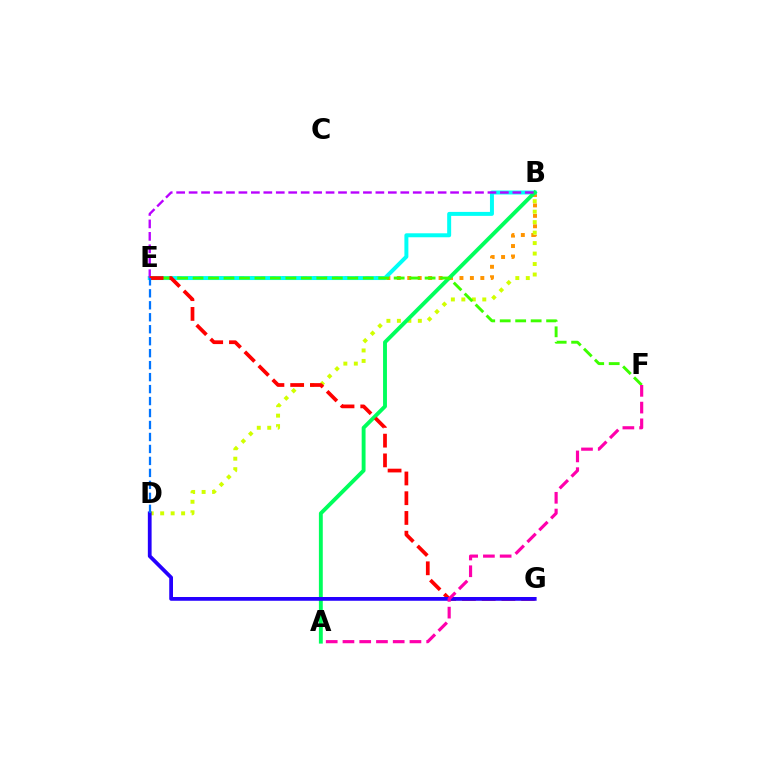{('B', 'E'): [{'color': '#ff9400', 'line_style': 'dotted', 'thickness': 2.84}, {'color': '#00fff6', 'line_style': 'solid', 'thickness': 2.86}, {'color': '#b900ff', 'line_style': 'dashed', 'thickness': 1.69}], ('B', 'D'): [{'color': '#d1ff00', 'line_style': 'dotted', 'thickness': 2.85}], ('A', 'B'): [{'color': '#00ff5c', 'line_style': 'solid', 'thickness': 2.79}], ('E', 'F'): [{'color': '#3dff00', 'line_style': 'dashed', 'thickness': 2.1}], ('E', 'G'): [{'color': '#ff0000', 'line_style': 'dashed', 'thickness': 2.68}], ('D', 'G'): [{'color': '#2500ff', 'line_style': 'solid', 'thickness': 2.71}], ('D', 'E'): [{'color': '#0074ff', 'line_style': 'dashed', 'thickness': 1.63}], ('A', 'F'): [{'color': '#ff00ac', 'line_style': 'dashed', 'thickness': 2.27}]}